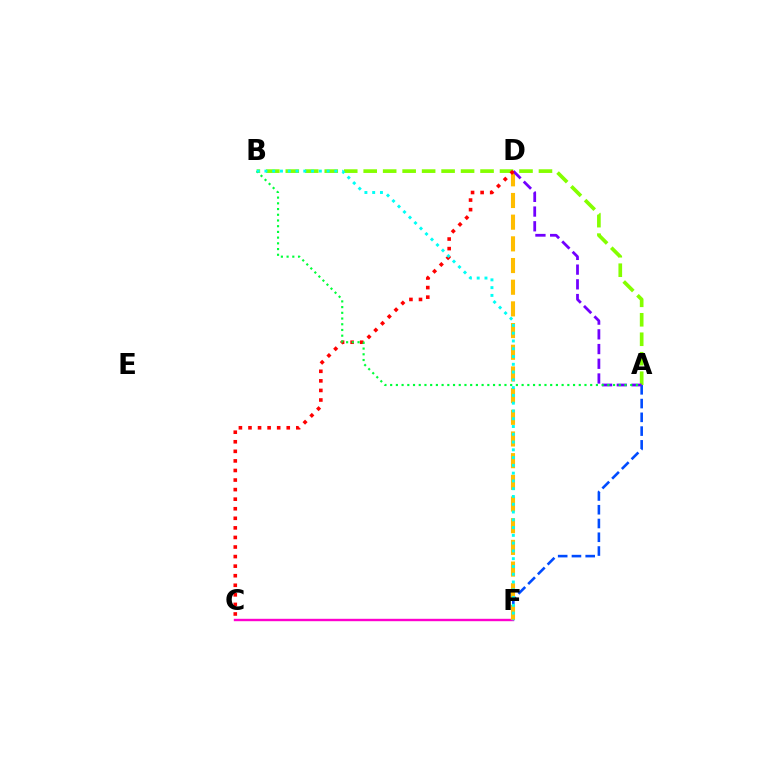{('A', 'B'): [{'color': '#84ff00', 'line_style': 'dashed', 'thickness': 2.65}, {'color': '#00ff39', 'line_style': 'dotted', 'thickness': 1.55}], ('A', 'F'): [{'color': '#004bff', 'line_style': 'dashed', 'thickness': 1.87}], ('C', 'F'): [{'color': '#ff00cf', 'line_style': 'solid', 'thickness': 1.73}], ('D', 'F'): [{'color': '#ffbd00', 'line_style': 'dashed', 'thickness': 2.95}], ('A', 'D'): [{'color': '#7200ff', 'line_style': 'dashed', 'thickness': 2.0}], ('C', 'D'): [{'color': '#ff0000', 'line_style': 'dotted', 'thickness': 2.6}], ('B', 'F'): [{'color': '#00fff6', 'line_style': 'dotted', 'thickness': 2.11}]}